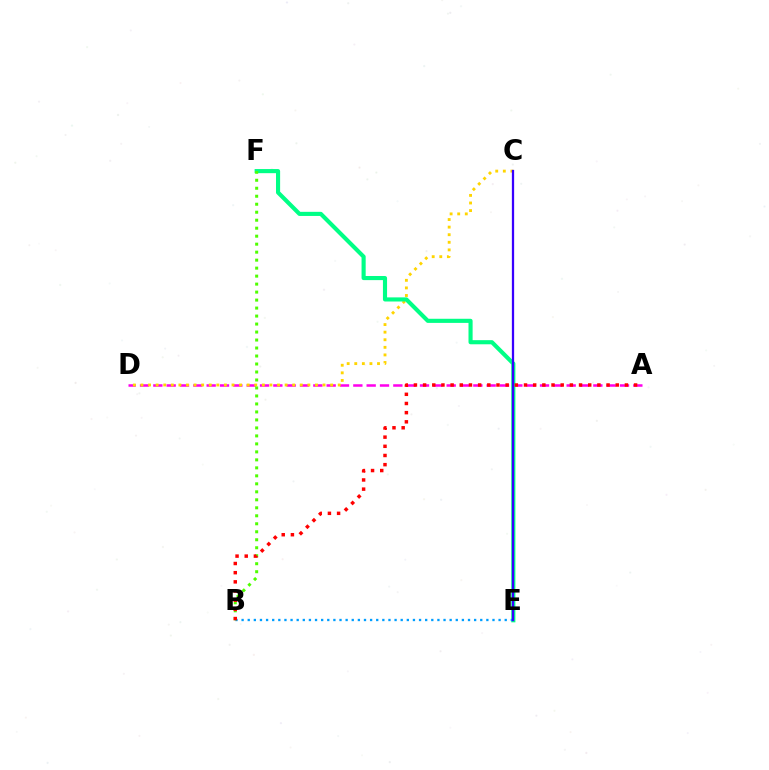{('A', 'D'): [{'color': '#ff00ed', 'line_style': 'dashed', 'thickness': 1.81}], ('C', 'D'): [{'color': '#ffd500', 'line_style': 'dotted', 'thickness': 2.06}], ('E', 'F'): [{'color': '#00ff86', 'line_style': 'solid', 'thickness': 2.97}], ('B', 'E'): [{'color': '#009eff', 'line_style': 'dotted', 'thickness': 1.66}], ('C', 'E'): [{'color': '#3700ff', 'line_style': 'solid', 'thickness': 1.63}], ('B', 'F'): [{'color': '#4fff00', 'line_style': 'dotted', 'thickness': 2.17}], ('A', 'B'): [{'color': '#ff0000', 'line_style': 'dotted', 'thickness': 2.49}]}